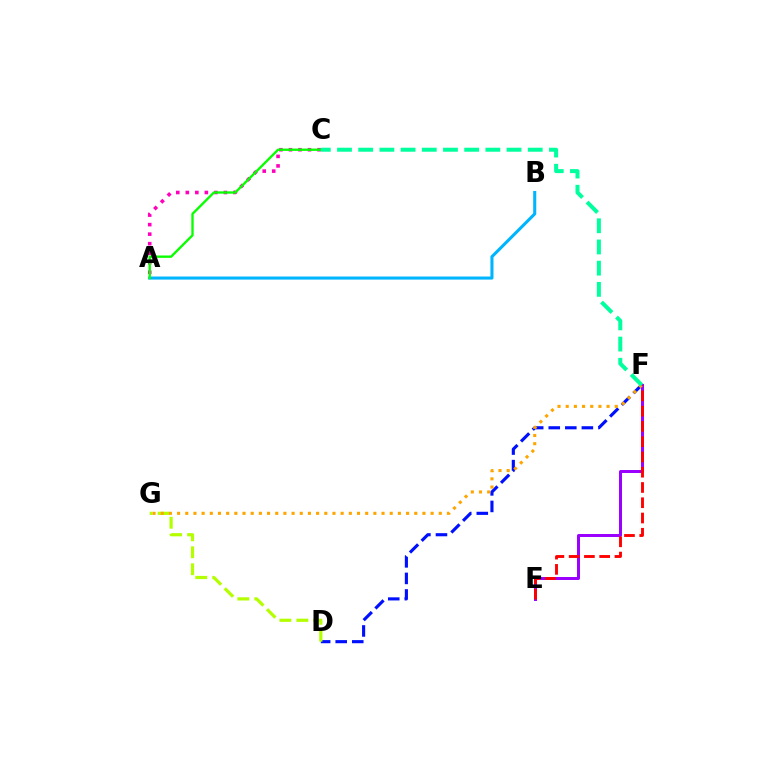{('D', 'F'): [{'color': '#0010ff', 'line_style': 'dashed', 'thickness': 2.25}], ('E', 'F'): [{'color': '#9b00ff', 'line_style': 'solid', 'thickness': 2.15}, {'color': '#ff0000', 'line_style': 'dashed', 'thickness': 2.07}], ('D', 'G'): [{'color': '#b3ff00', 'line_style': 'dashed', 'thickness': 2.31}], ('A', 'B'): [{'color': '#00b5ff', 'line_style': 'solid', 'thickness': 2.21}], ('A', 'C'): [{'color': '#ff00bd', 'line_style': 'dotted', 'thickness': 2.59}, {'color': '#08ff00', 'line_style': 'solid', 'thickness': 1.7}], ('F', 'G'): [{'color': '#ffa500', 'line_style': 'dotted', 'thickness': 2.22}], ('C', 'F'): [{'color': '#00ff9d', 'line_style': 'dashed', 'thickness': 2.88}]}